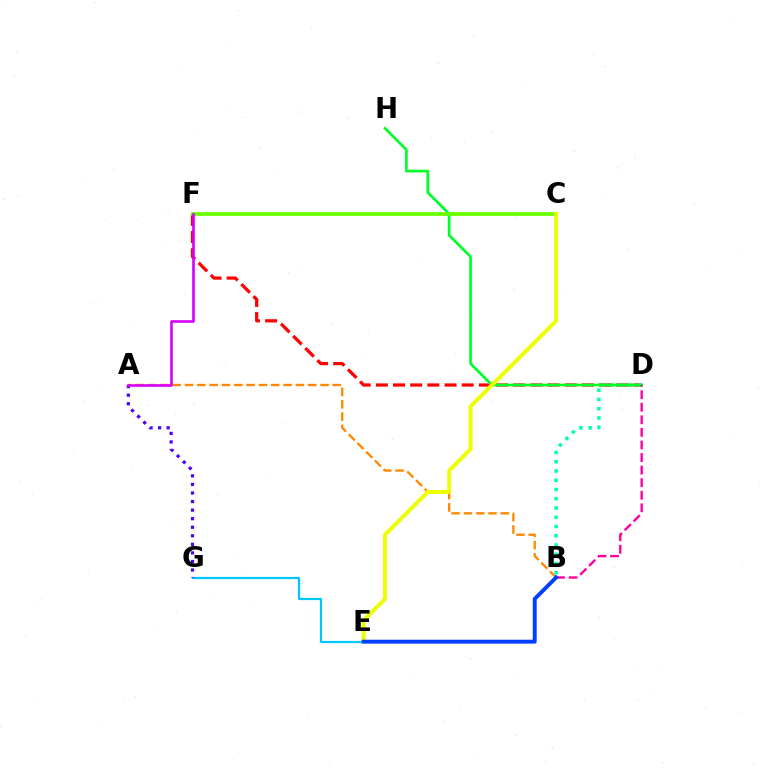{('E', 'G'): [{'color': '#00c7ff', 'line_style': 'solid', 'thickness': 1.61}], ('A', 'B'): [{'color': '#ff8800', 'line_style': 'dashed', 'thickness': 1.67}], ('A', 'G'): [{'color': '#4f00ff', 'line_style': 'dotted', 'thickness': 2.33}], ('D', 'F'): [{'color': '#ff0000', 'line_style': 'dashed', 'thickness': 2.33}], ('B', 'D'): [{'color': '#00ffaf', 'line_style': 'dotted', 'thickness': 2.51}, {'color': '#ff00a0', 'line_style': 'dashed', 'thickness': 1.71}], ('D', 'H'): [{'color': '#00ff27', 'line_style': 'solid', 'thickness': 1.94}], ('C', 'F'): [{'color': '#66ff00', 'line_style': 'solid', 'thickness': 2.69}], ('A', 'F'): [{'color': '#d600ff', 'line_style': 'solid', 'thickness': 1.89}], ('C', 'E'): [{'color': '#eeff00', 'line_style': 'solid', 'thickness': 2.85}], ('B', 'E'): [{'color': '#003fff', 'line_style': 'solid', 'thickness': 2.81}]}